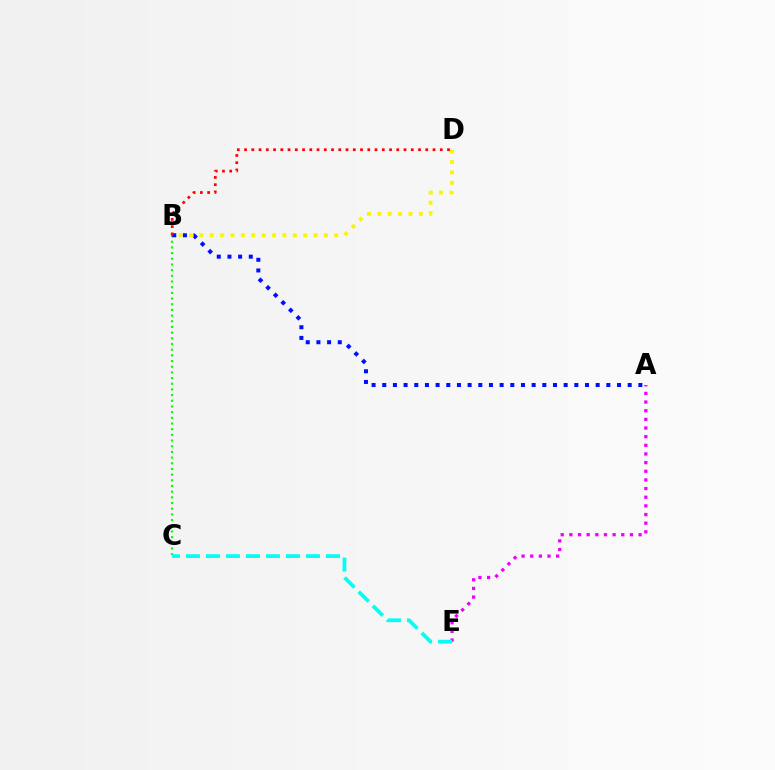{('A', 'E'): [{'color': '#ee00ff', 'line_style': 'dotted', 'thickness': 2.35}], ('B', 'C'): [{'color': '#08ff00', 'line_style': 'dotted', 'thickness': 1.54}], ('A', 'B'): [{'color': '#0010ff', 'line_style': 'dotted', 'thickness': 2.9}], ('B', 'D'): [{'color': '#fcf500', 'line_style': 'dotted', 'thickness': 2.82}, {'color': '#ff0000', 'line_style': 'dotted', 'thickness': 1.97}], ('C', 'E'): [{'color': '#00fff6', 'line_style': 'dashed', 'thickness': 2.72}]}